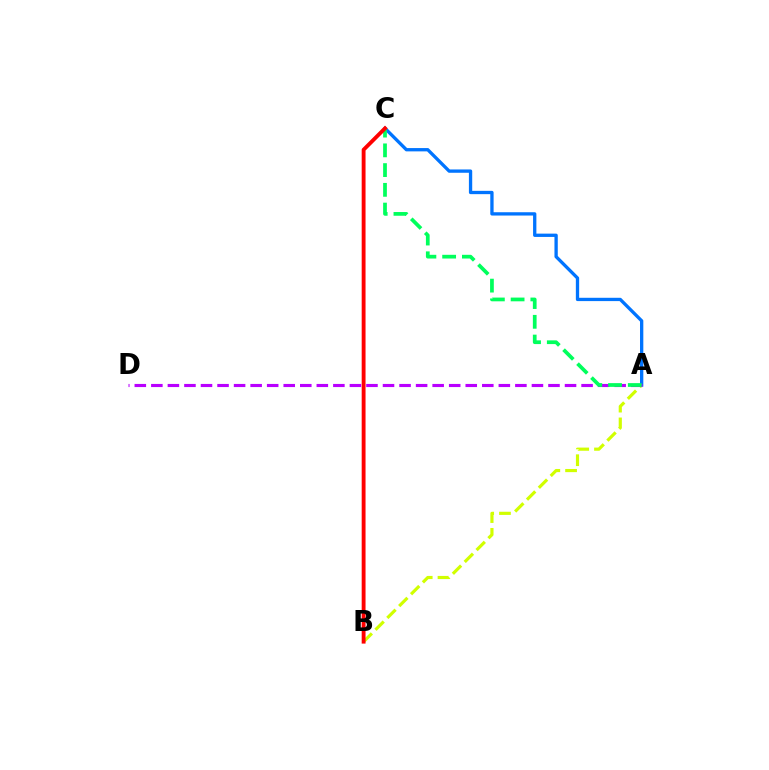{('A', 'B'): [{'color': '#d1ff00', 'line_style': 'dashed', 'thickness': 2.28}], ('A', 'C'): [{'color': '#0074ff', 'line_style': 'solid', 'thickness': 2.38}, {'color': '#00ff5c', 'line_style': 'dashed', 'thickness': 2.68}], ('A', 'D'): [{'color': '#b900ff', 'line_style': 'dashed', 'thickness': 2.25}], ('B', 'C'): [{'color': '#ff0000', 'line_style': 'solid', 'thickness': 2.78}]}